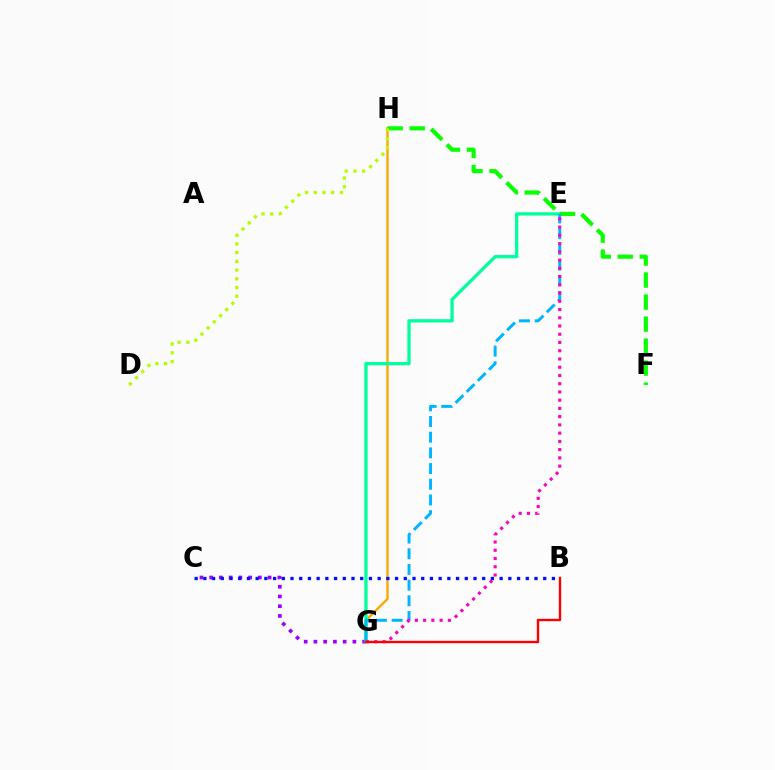{('G', 'H'): [{'color': '#ffa500', 'line_style': 'solid', 'thickness': 1.69}], ('C', 'G'): [{'color': '#9b00ff', 'line_style': 'dotted', 'thickness': 2.65}], ('E', 'G'): [{'color': '#00ff9d', 'line_style': 'solid', 'thickness': 2.36}, {'color': '#00b5ff', 'line_style': 'dashed', 'thickness': 2.13}, {'color': '#ff00bd', 'line_style': 'dotted', 'thickness': 2.24}], ('F', 'H'): [{'color': '#08ff00', 'line_style': 'dashed', 'thickness': 2.99}], ('B', 'G'): [{'color': '#ff0000', 'line_style': 'solid', 'thickness': 1.7}], ('B', 'C'): [{'color': '#0010ff', 'line_style': 'dotted', 'thickness': 2.37}], ('D', 'H'): [{'color': '#b3ff00', 'line_style': 'dotted', 'thickness': 2.37}]}